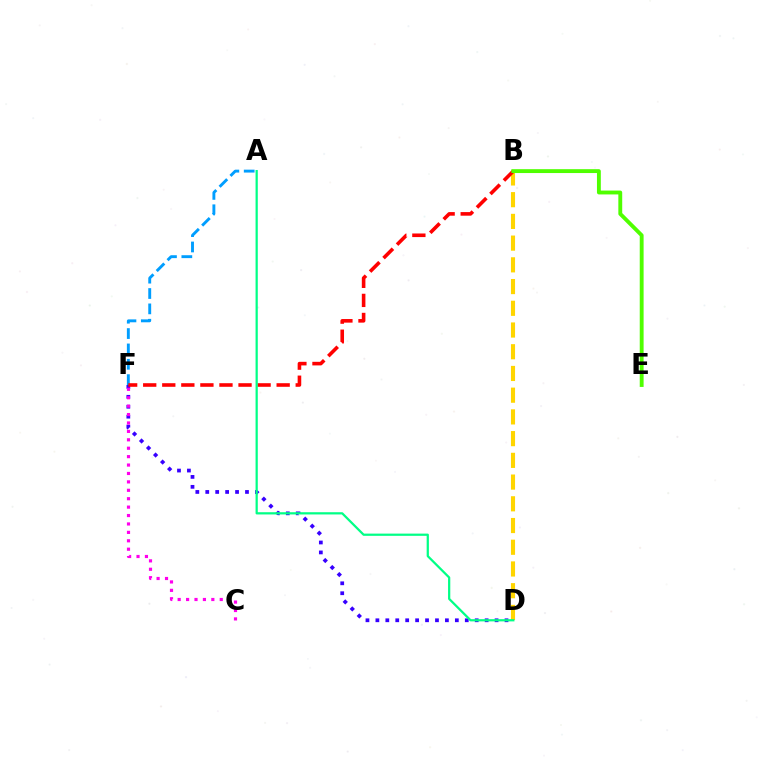{('D', 'F'): [{'color': '#3700ff', 'line_style': 'dotted', 'thickness': 2.7}], ('B', 'D'): [{'color': '#ffd500', 'line_style': 'dashed', 'thickness': 2.95}], ('C', 'F'): [{'color': '#ff00ed', 'line_style': 'dotted', 'thickness': 2.29}], ('A', 'F'): [{'color': '#009eff', 'line_style': 'dashed', 'thickness': 2.09}], ('B', 'F'): [{'color': '#ff0000', 'line_style': 'dashed', 'thickness': 2.59}], ('A', 'D'): [{'color': '#00ff86', 'line_style': 'solid', 'thickness': 1.61}], ('B', 'E'): [{'color': '#4fff00', 'line_style': 'solid', 'thickness': 2.78}]}